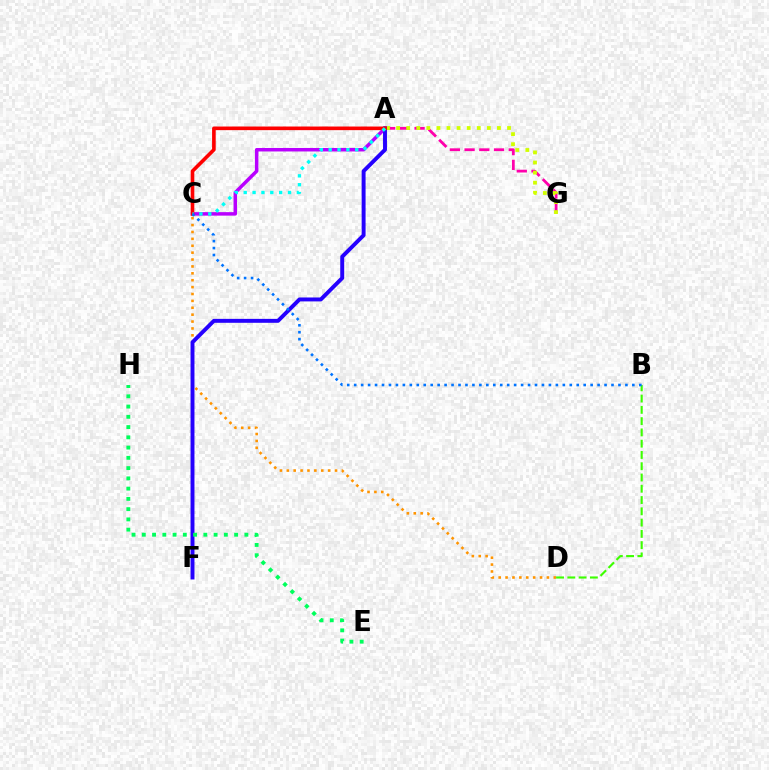{('A', 'C'): [{'color': '#b900ff', 'line_style': 'solid', 'thickness': 2.51}, {'color': '#ff0000', 'line_style': 'solid', 'thickness': 2.61}, {'color': '#00fff6', 'line_style': 'dotted', 'thickness': 2.41}], ('A', 'G'): [{'color': '#ff00ac', 'line_style': 'dashed', 'thickness': 2.0}, {'color': '#d1ff00', 'line_style': 'dotted', 'thickness': 2.74}], ('C', 'D'): [{'color': '#ff9400', 'line_style': 'dotted', 'thickness': 1.87}], ('A', 'F'): [{'color': '#2500ff', 'line_style': 'solid', 'thickness': 2.83}], ('B', 'D'): [{'color': '#3dff00', 'line_style': 'dashed', 'thickness': 1.53}], ('E', 'H'): [{'color': '#00ff5c', 'line_style': 'dotted', 'thickness': 2.79}], ('B', 'C'): [{'color': '#0074ff', 'line_style': 'dotted', 'thickness': 1.89}]}